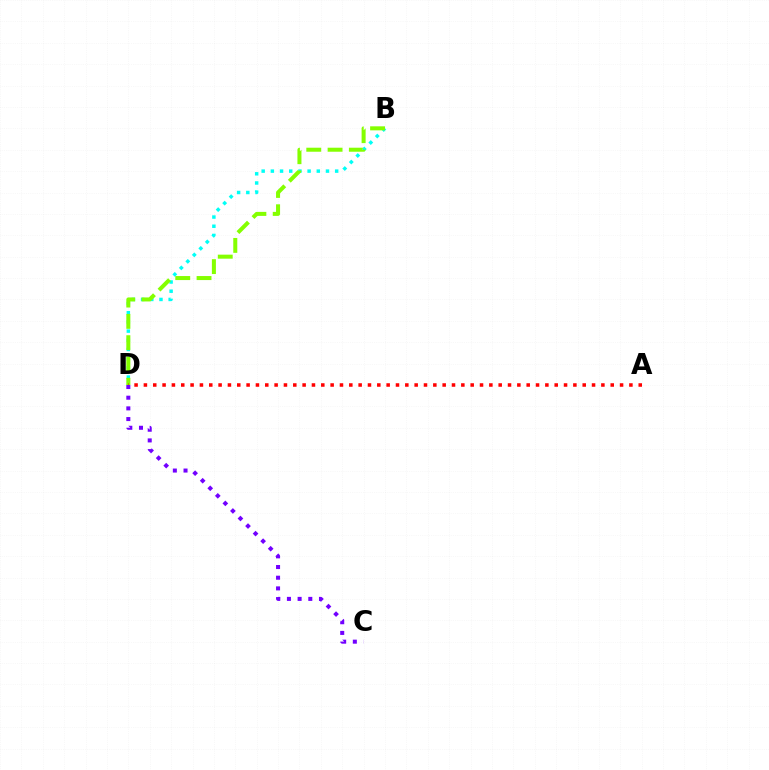{('B', 'D'): [{'color': '#00fff6', 'line_style': 'dotted', 'thickness': 2.5}, {'color': '#84ff00', 'line_style': 'dashed', 'thickness': 2.89}], ('A', 'D'): [{'color': '#ff0000', 'line_style': 'dotted', 'thickness': 2.54}], ('C', 'D'): [{'color': '#7200ff', 'line_style': 'dotted', 'thickness': 2.9}]}